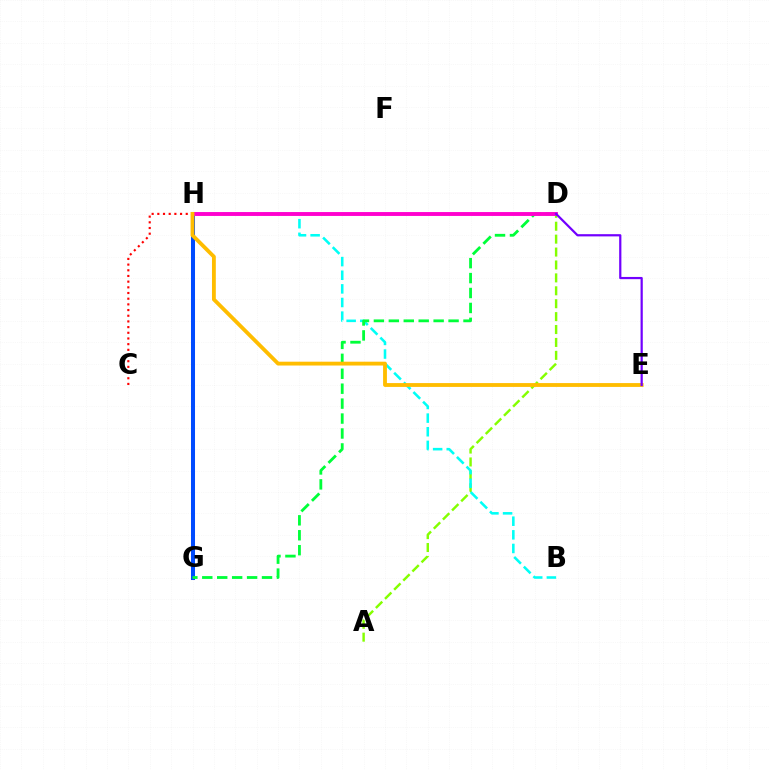{('A', 'D'): [{'color': '#84ff00', 'line_style': 'dashed', 'thickness': 1.75}], ('B', 'H'): [{'color': '#00fff6', 'line_style': 'dashed', 'thickness': 1.85}], ('C', 'H'): [{'color': '#ff0000', 'line_style': 'dotted', 'thickness': 1.54}], ('G', 'H'): [{'color': '#004bff', 'line_style': 'solid', 'thickness': 2.9}], ('D', 'G'): [{'color': '#00ff39', 'line_style': 'dashed', 'thickness': 2.03}], ('D', 'H'): [{'color': '#ff00cf', 'line_style': 'solid', 'thickness': 2.8}], ('E', 'H'): [{'color': '#ffbd00', 'line_style': 'solid', 'thickness': 2.76}], ('D', 'E'): [{'color': '#7200ff', 'line_style': 'solid', 'thickness': 1.6}]}